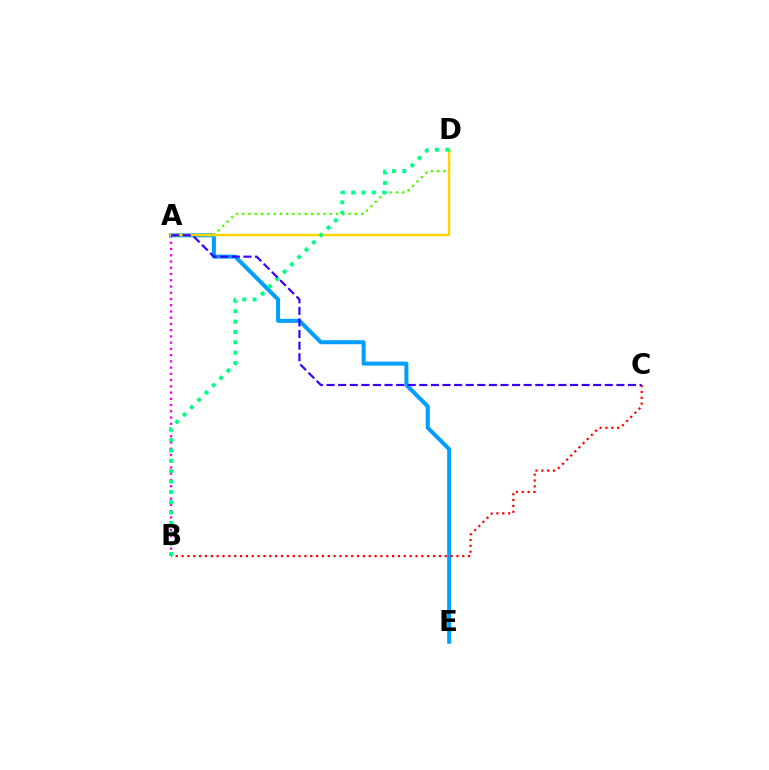{('A', 'B'): [{'color': '#ff00ed', 'line_style': 'dotted', 'thickness': 1.7}], ('A', 'E'): [{'color': '#009eff', 'line_style': 'solid', 'thickness': 2.89}], ('B', 'C'): [{'color': '#ff0000', 'line_style': 'dotted', 'thickness': 1.59}], ('A', 'D'): [{'color': '#4fff00', 'line_style': 'dotted', 'thickness': 1.7}, {'color': '#ffd500', 'line_style': 'solid', 'thickness': 1.78}], ('B', 'D'): [{'color': '#00ff86', 'line_style': 'dotted', 'thickness': 2.81}], ('A', 'C'): [{'color': '#3700ff', 'line_style': 'dashed', 'thickness': 1.57}]}